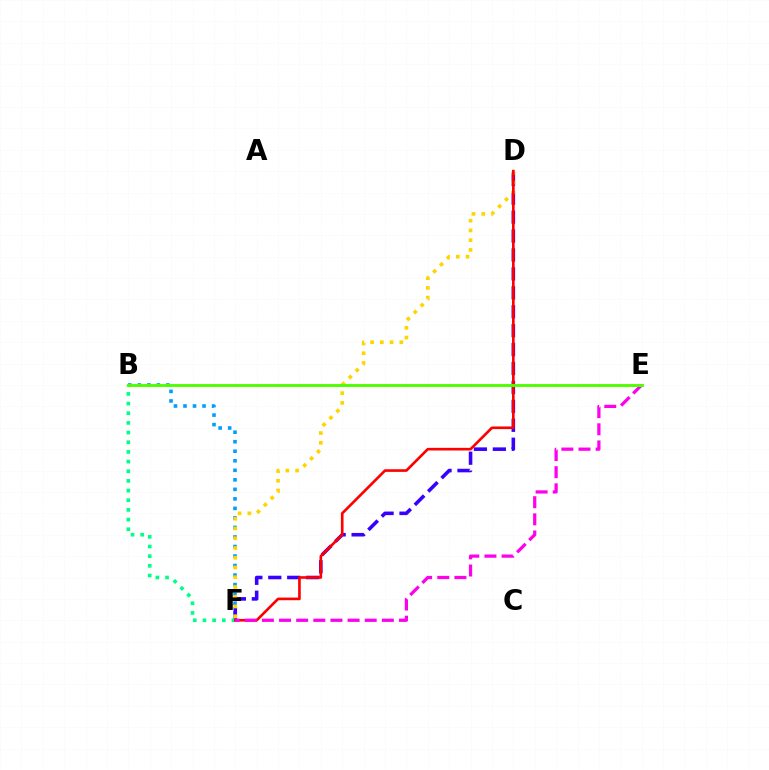{('B', 'F'): [{'color': '#009eff', 'line_style': 'dotted', 'thickness': 2.59}, {'color': '#00ff86', 'line_style': 'dotted', 'thickness': 2.63}], ('D', 'F'): [{'color': '#3700ff', 'line_style': 'dashed', 'thickness': 2.57}, {'color': '#ffd500', 'line_style': 'dotted', 'thickness': 2.65}, {'color': '#ff0000', 'line_style': 'solid', 'thickness': 1.9}], ('E', 'F'): [{'color': '#ff00ed', 'line_style': 'dashed', 'thickness': 2.33}], ('B', 'E'): [{'color': '#4fff00', 'line_style': 'solid', 'thickness': 2.08}]}